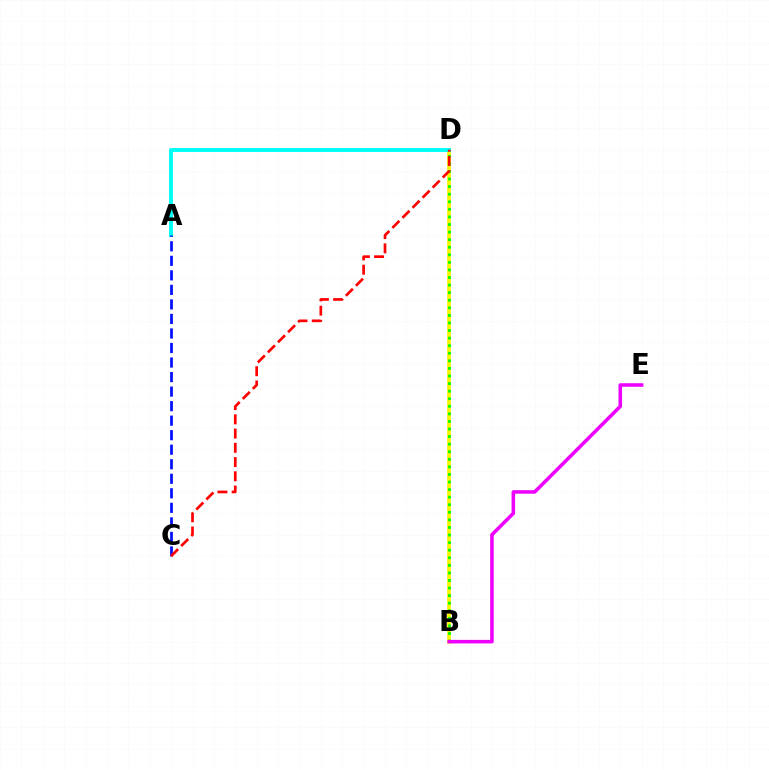{('B', 'D'): [{'color': '#fcf500', 'line_style': 'solid', 'thickness': 2.64}, {'color': '#08ff00', 'line_style': 'dotted', 'thickness': 2.06}], ('B', 'E'): [{'color': '#ee00ff', 'line_style': 'solid', 'thickness': 2.56}], ('A', 'D'): [{'color': '#00fff6', 'line_style': 'solid', 'thickness': 2.82}], ('A', 'C'): [{'color': '#0010ff', 'line_style': 'dashed', 'thickness': 1.97}], ('C', 'D'): [{'color': '#ff0000', 'line_style': 'dashed', 'thickness': 1.93}]}